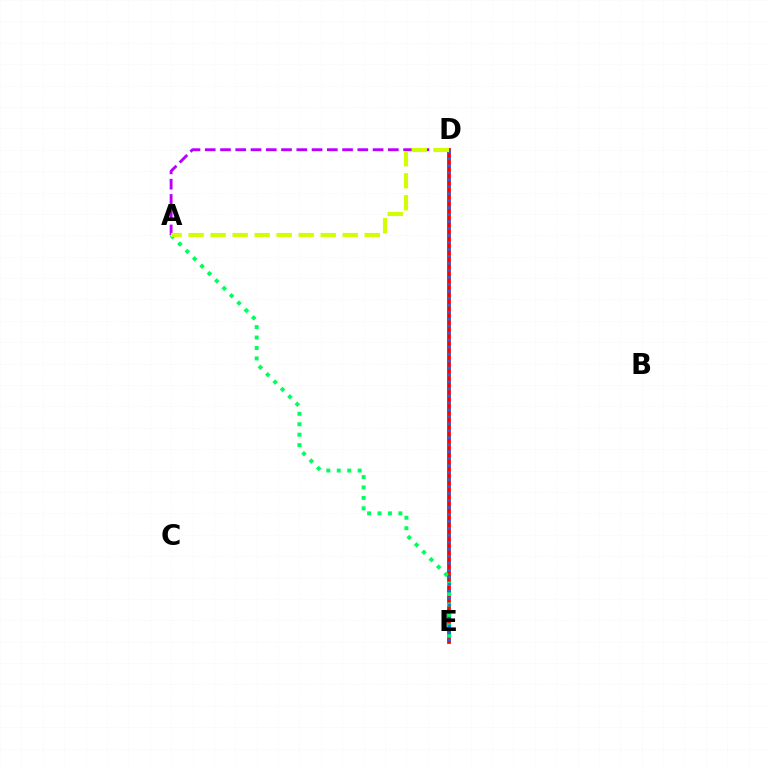{('A', 'D'): [{'color': '#b900ff', 'line_style': 'dashed', 'thickness': 2.07}, {'color': '#d1ff00', 'line_style': 'dashed', 'thickness': 2.99}], ('D', 'E'): [{'color': '#ff0000', 'line_style': 'solid', 'thickness': 2.7}, {'color': '#0074ff', 'line_style': 'dotted', 'thickness': 1.89}], ('A', 'E'): [{'color': '#00ff5c', 'line_style': 'dotted', 'thickness': 2.84}]}